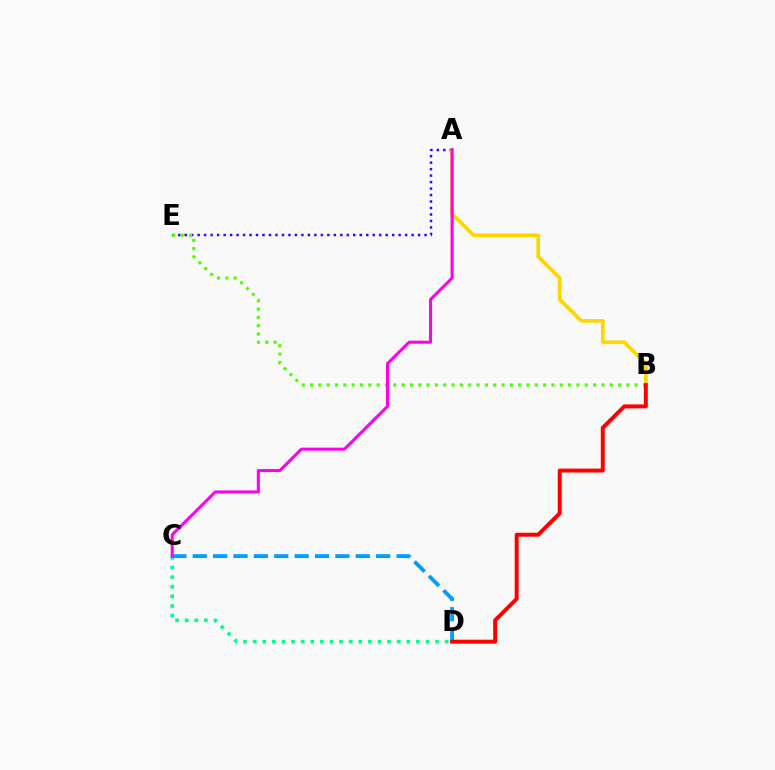{('C', 'D'): [{'color': '#00ff86', 'line_style': 'dotted', 'thickness': 2.61}, {'color': '#009eff', 'line_style': 'dashed', 'thickness': 2.77}], ('A', 'E'): [{'color': '#3700ff', 'line_style': 'dotted', 'thickness': 1.76}], ('A', 'B'): [{'color': '#ffd500', 'line_style': 'solid', 'thickness': 2.66}], ('B', 'E'): [{'color': '#4fff00', 'line_style': 'dotted', 'thickness': 2.26}], ('A', 'C'): [{'color': '#ff00ed', 'line_style': 'solid', 'thickness': 2.19}], ('B', 'D'): [{'color': '#ff0000', 'line_style': 'solid', 'thickness': 2.85}]}